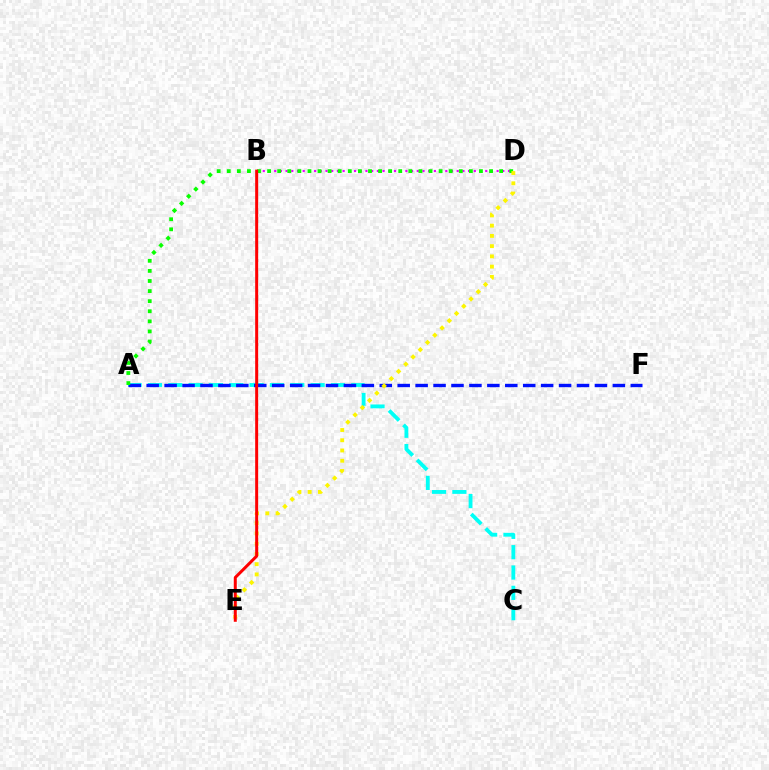{('A', 'C'): [{'color': '#00fff6', 'line_style': 'dashed', 'thickness': 2.76}], ('B', 'D'): [{'color': '#ee00ff', 'line_style': 'dotted', 'thickness': 1.55}], ('A', 'F'): [{'color': '#0010ff', 'line_style': 'dashed', 'thickness': 2.44}], ('A', 'D'): [{'color': '#08ff00', 'line_style': 'dotted', 'thickness': 2.74}], ('D', 'E'): [{'color': '#fcf500', 'line_style': 'dotted', 'thickness': 2.78}], ('B', 'E'): [{'color': '#ff0000', 'line_style': 'solid', 'thickness': 2.15}]}